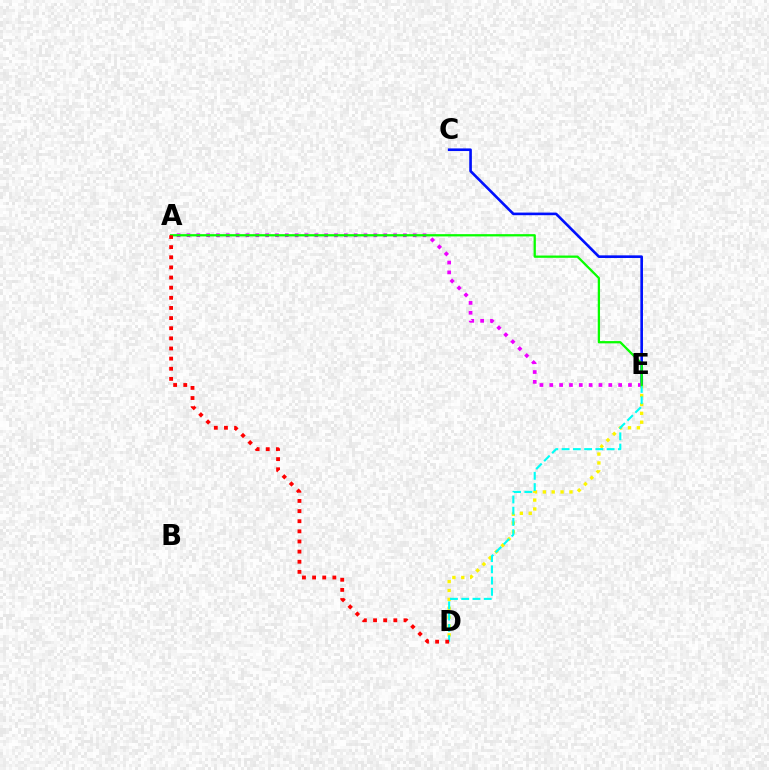{('C', 'E'): [{'color': '#0010ff', 'line_style': 'solid', 'thickness': 1.89}], ('D', 'E'): [{'color': '#fcf500', 'line_style': 'dotted', 'thickness': 2.41}, {'color': '#00fff6', 'line_style': 'dashed', 'thickness': 1.53}], ('A', 'E'): [{'color': '#ee00ff', 'line_style': 'dotted', 'thickness': 2.67}, {'color': '#08ff00', 'line_style': 'solid', 'thickness': 1.64}], ('A', 'D'): [{'color': '#ff0000', 'line_style': 'dotted', 'thickness': 2.75}]}